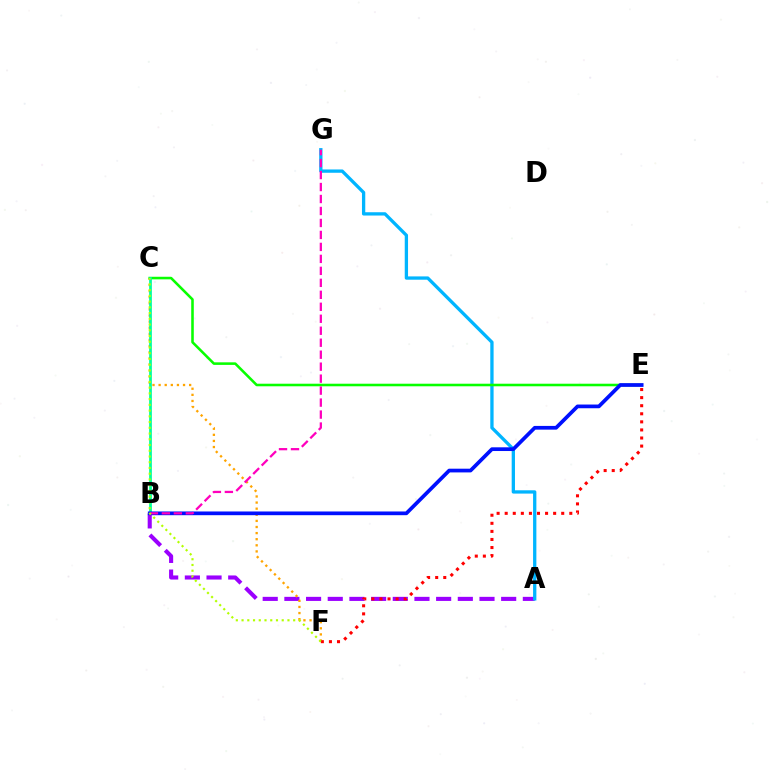{('A', 'B'): [{'color': '#9b00ff', 'line_style': 'dashed', 'thickness': 2.94}], ('C', 'F'): [{'color': '#ffa500', 'line_style': 'dotted', 'thickness': 1.66}, {'color': '#b3ff00', 'line_style': 'dotted', 'thickness': 1.56}], ('A', 'G'): [{'color': '#00b5ff', 'line_style': 'solid', 'thickness': 2.38}], ('E', 'F'): [{'color': '#ff0000', 'line_style': 'dotted', 'thickness': 2.19}], ('C', 'E'): [{'color': '#08ff00', 'line_style': 'solid', 'thickness': 1.85}], ('B', 'C'): [{'color': '#00ff9d', 'line_style': 'solid', 'thickness': 1.97}], ('B', 'E'): [{'color': '#0010ff', 'line_style': 'solid', 'thickness': 2.68}], ('B', 'G'): [{'color': '#ff00bd', 'line_style': 'dashed', 'thickness': 1.63}]}